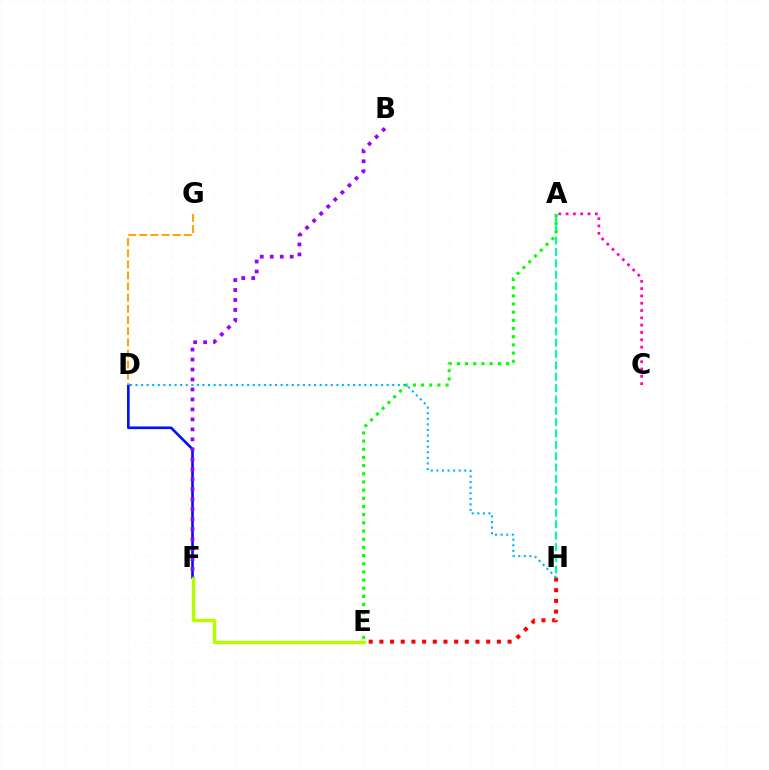{('D', 'F'): [{'color': '#0010ff', 'line_style': 'solid', 'thickness': 1.89}], ('E', 'H'): [{'color': '#ff0000', 'line_style': 'dotted', 'thickness': 2.9}], ('E', 'F'): [{'color': '#b3ff00', 'line_style': 'solid', 'thickness': 2.49}], ('A', 'H'): [{'color': '#00ff9d', 'line_style': 'dashed', 'thickness': 1.54}], ('A', 'E'): [{'color': '#08ff00', 'line_style': 'dotted', 'thickness': 2.22}], ('B', 'F'): [{'color': '#9b00ff', 'line_style': 'dotted', 'thickness': 2.71}], ('D', 'G'): [{'color': '#ffa500', 'line_style': 'dashed', 'thickness': 1.51}], ('A', 'C'): [{'color': '#ff00bd', 'line_style': 'dotted', 'thickness': 1.99}], ('D', 'H'): [{'color': '#00b5ff', 'line_style': 'dotted', 'thickness': 1.52}]}